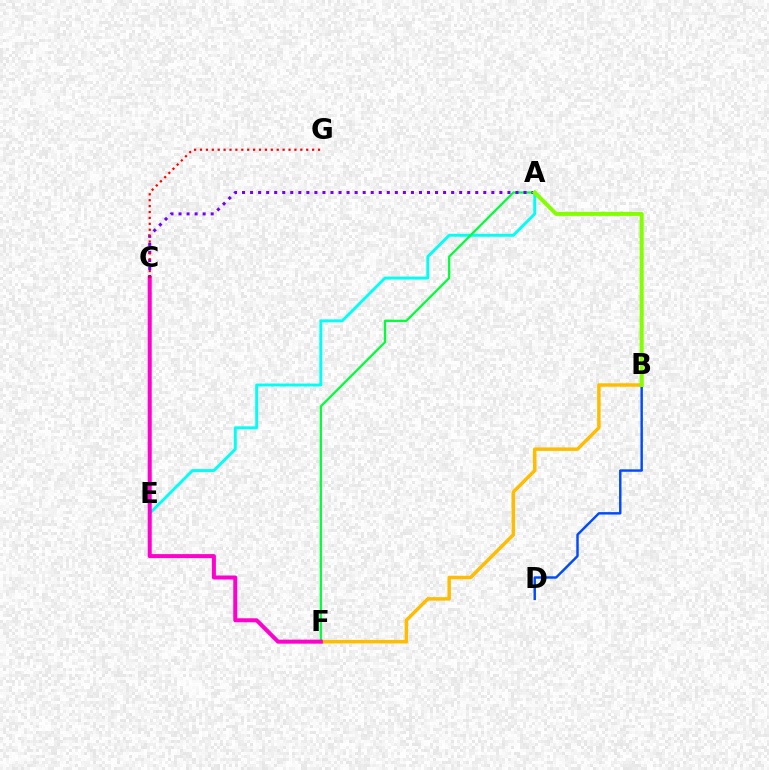{('B', 'D'): [{'color': '#004bff', 'line_style': 'solid', 'thickness': 1.76}], ('A', 'E'): [{'color': '#00fff6', 'line_style': 'solid', 'thickness': 2.1}], ('A', 'F'): [{'color': '#00ff39', 'line_style': 'solid', 'thickness': 1.62}], ('B', 'F'): [{'color': '#ffbd00', 'line_style': 'solid', 'thickness': 2.49}], ('C', 'F'): [{'color': '#ff00cf', 'line_style': 'solid', 'thickness': 2.89}], ('A', 'C'): [{'color': '#7200ff', 'line_style': 'dotted', 'thickness': 2.18}], ('A', 'B'): [{'color': '#84ff00', 'line_style': 'solid', 'thickness': 2.9}], ('C', 'G'): [{'color': '#ff0000', 'line_style': 'dotted', 'thickness': 1.6}]}